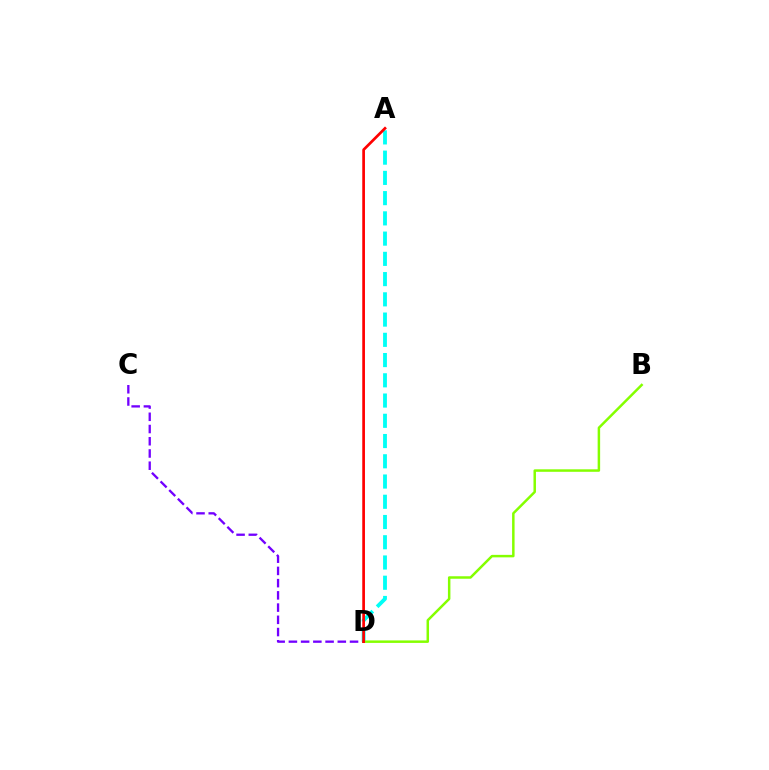{('A', 'D'): [{'color': '#00fff6', 'line_style': 'dashed', 'thickness': 2.75}, {'color': '#ff0000', 'line_style': 'solid', 'thickness': 1.94}], ('C', 'D'): [{'color': '#7200ff', 'line_style': 'dashed', 'thickness': 1.66}], ('B', 'D'): [{'color': '#84ff00', 'line_style': 'solid', 'thickness': 1.79}]}